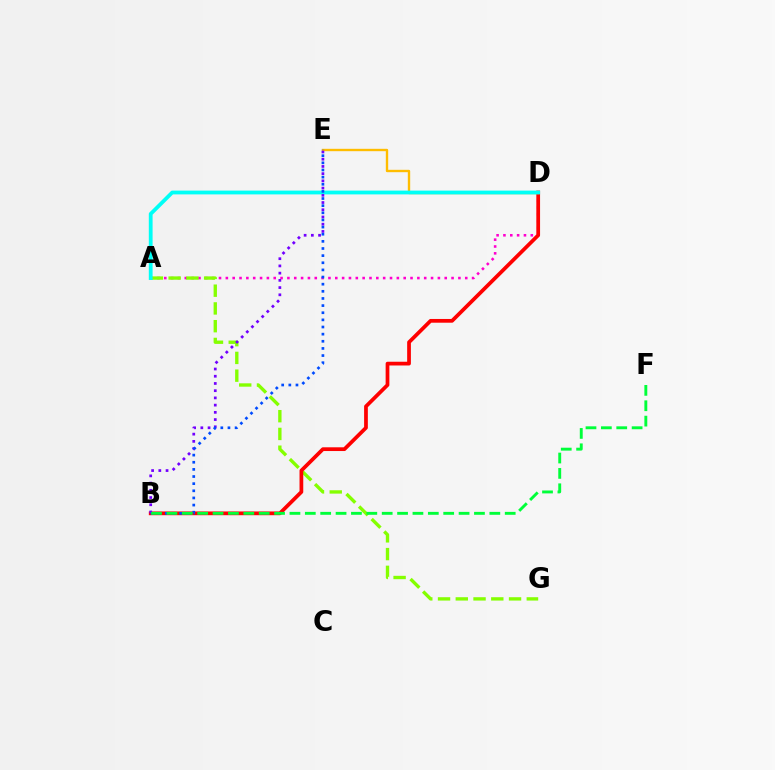{('A', 'D'): [{'color': '#ff00cf', 'line_style': 'dotted', 'thickness': 1.86}, {'color': '#00fff6', 'line_style': 'solid', 'thickness': 2.73}], ('A', 'G'): [{'color': '#84ff00', 'line_style': 'dashed', 'thickness': 2.41}], ('B', 'D'): [{'color': '#ff0000', 'line_style': 'solid', 'thickness': 2.69}], ('D', 'E'): [{'color': '#ffbd00', 'line_style': 'solid', 'thickness': 1.71}], ('B', 'E'): [{'color': '#7200ff', 'line_style': 'dotted', 'thickness': 1.96}, {'color': '#004bff', 'line_style': 'dotted', 'thickness': 1.94}], ('B', 'F'): [{'color': '#00ff39', 'line_style': 'dashed', 'thickness': 2.09}]}